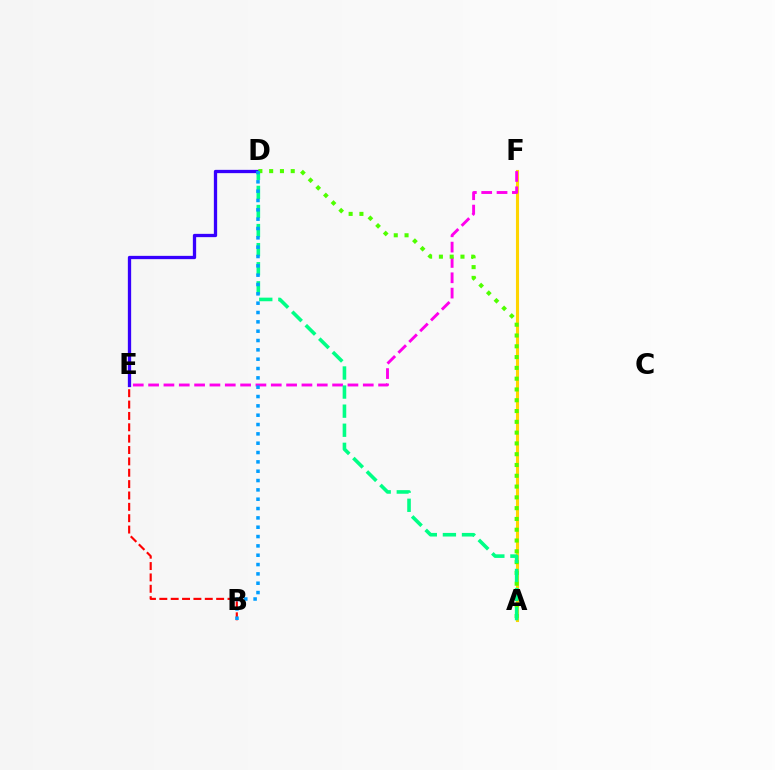{('A', 'F'): [{'color': '#ffd500', 'line_style': 'solid', 'thickness': 2.24}], ('B', 'E'): [{'color': '#ff0000', 'line_style': 'dashed', 'thickness': 1.54}], ('E', 'F'): [{'color': '#ff00ed', 'line_style': 'dashed', 'thickness': 2.08}], ('D', 'E'): [{'color': '#3700ff', 'line_style': 'solid', 'thickness': 2.37}], ('A', 'D'): [{'color': '#4fff00', 'line_style': 'dotted', 'thickness': 2.93}, {'color': '#00ff86', 'line_style': 'dashed', 'thickness': 2.59}], ('B', 'D'): [{'color': '#009eff', 'line_style': 'dotted', 'thickness': 2.54}]}